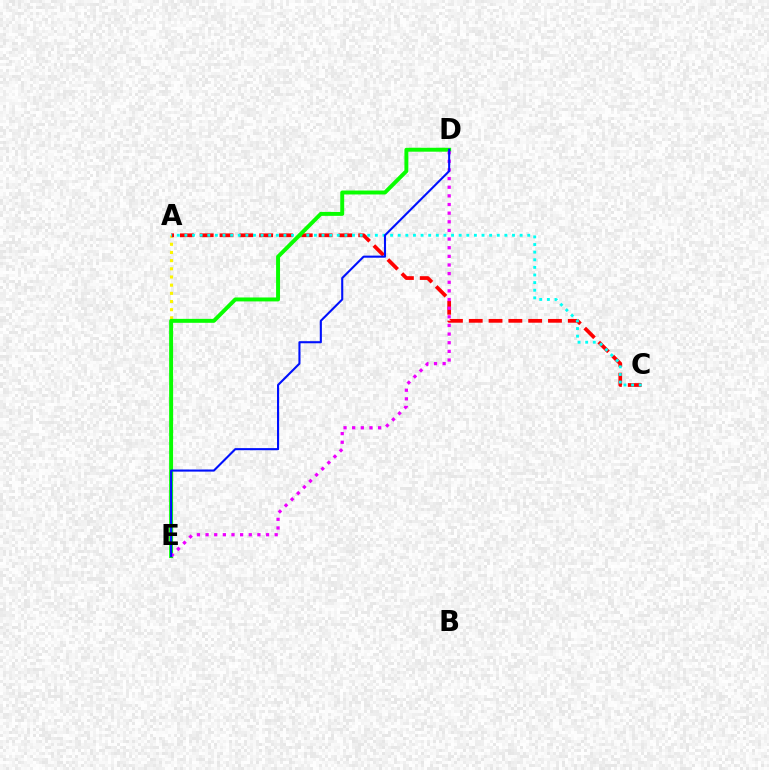{('A', 'E'): [{'color': '#fcf500', 'line_style': 'dotted', 'thickness': 2.22}], ('A', 'C'): [{'color': '#ff0000', 'line_style': 'dashed', 'thickness': 2.69}, {'color': '#00fff6', 'line_style': 'dotted', 'thickness': 2.07}], ('D', 'E'): [{'color': '#08ff00', 'line_style': 'solid', 'thickness': 2.84}, {'color': '#ee00ff', 'line_style': 'dotted', 'thickness': 2.35}, {'color': '#0010ff', 'line_style': 'solid', 'thickness': 1.51}]}